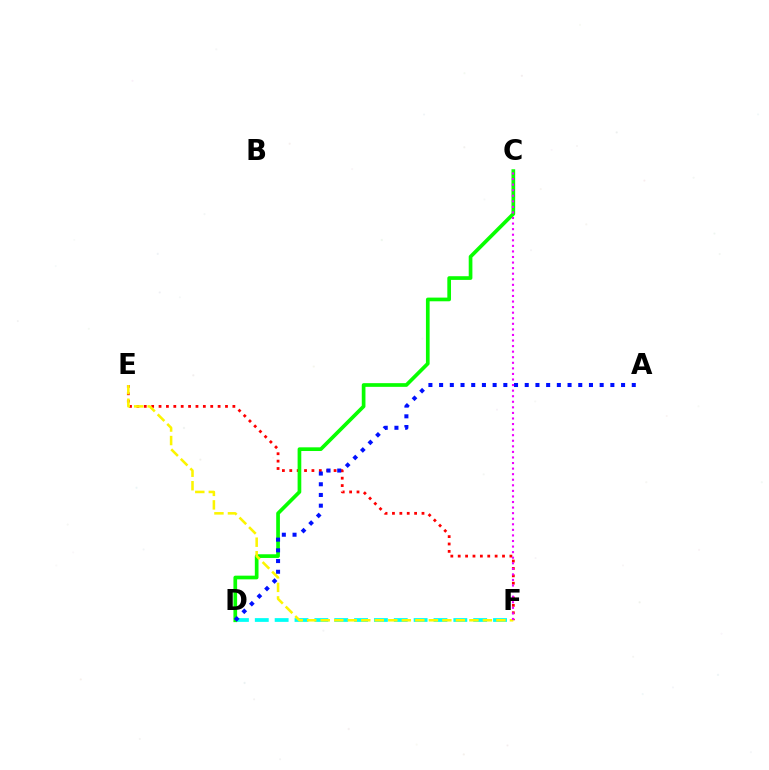{('E', 'F'): [{'color': '#ff0000', 'line_style': 'dotted', 'thickness': 2.01}, {'color': '#fcf500', 'line_style': 'dashed', 'thickness': 1.84}], ('D', 'F'): [{'color': '#00fff6', 'line_style': 'dashed', 'thickness': 2.7}], ('C', 'D'): [{'color': '#08ff00', 'line_style': 'solid', 'thickness': 2.65}], ('A', 'D'): [{'color': '#0010ff', 'line_style': 'dotted', 'thickness': 2.91}], ('C', 'F'): [{'color': '#ee00ff', 'line_style': 'dotted', 'thickness': 1.51}]}